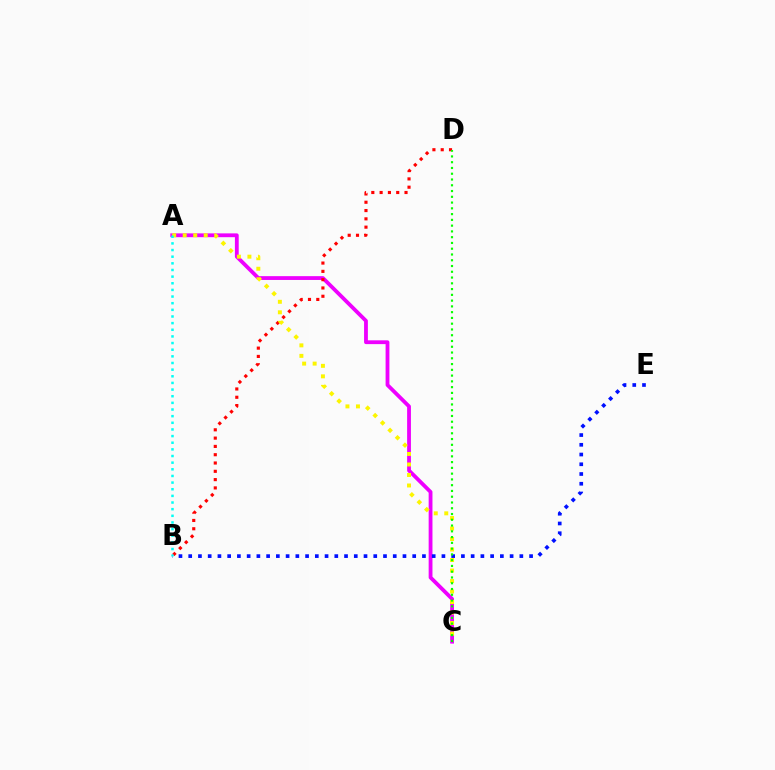{('A', 'C'): [{'color': '#ee00ff', 'line_style': 'solid', 'thickness': 2.74}, {'color': '#fcf500', 'line_style': 'dotted', 'thickness': 2.85}], ('B', 'D'): [{'color': '#ff0000', 'line_style': 'dotted', 'thickness': 2.26}], ('B', 'E'): [{'color': '#0010ff', 'line_style': 'dotted', 'thickness': 2.65}], ('A', 'B'): [{'color': '#00fff6', 'line_style': 'dotted', 'thickness': 1.81}], ('C', 'D'): [{'color': '#08ff00', 'line_style': 'dotted', 'thickness': 1.57}]}